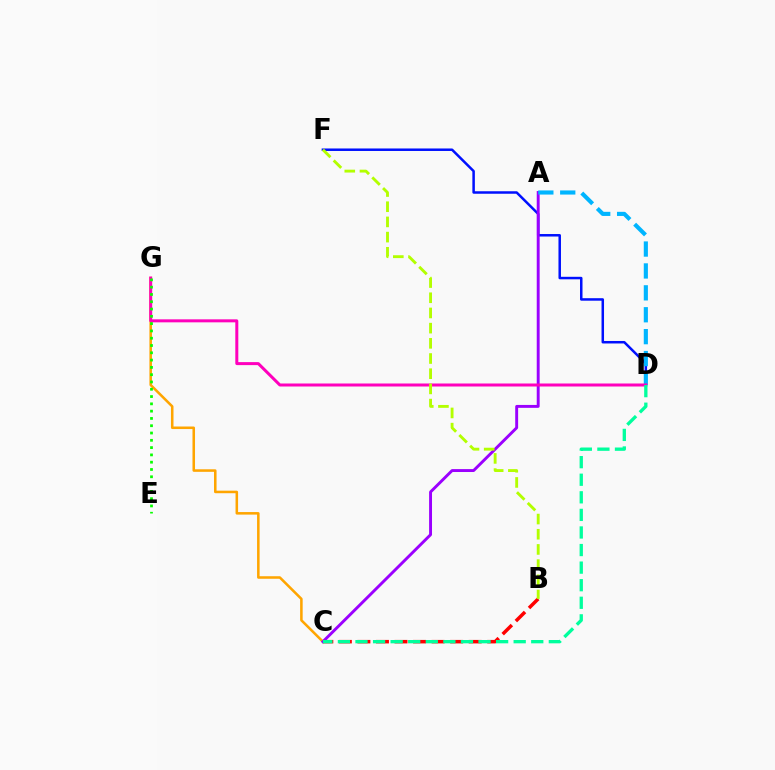{('D', 'F'): [{'color': '#0010ff', 'line_style': 'solid', 'thickness': 1.8}], ('B', 'C'): [{'color': '#ff0000', 'line_style': 'dashed', 'thickness': 2.52}], ('C', 'G'): [{'color': '#ffa500', 'line_style': 'solid', 'thickness': 1.83}], ('A', 'C'): [{'color': '#9b00ff', 'line_style': 'solid', 'thickness': 2.1}], ('A', 'D'): [{'color': '#00b5ff', 'line_style': 'dashed', 'thickness': 2.98}], ('D', 'G'): [{'color': '#ff00bd', 'line_style': 'solid', 'thickness': 2.16}], ('C', 'D'): [{'color': '#00ff9d', 'line_style': 'dashed', 'thickness': 2.39}], ('E', 'G'): [{'color': '#08ff00', 'line_style': 'dotted', 'thickness': 1.98}], ('B', 'F'): [{'color': '#b3ff00', 'line_style': 'dashed', 'thickness': 2.06}]}